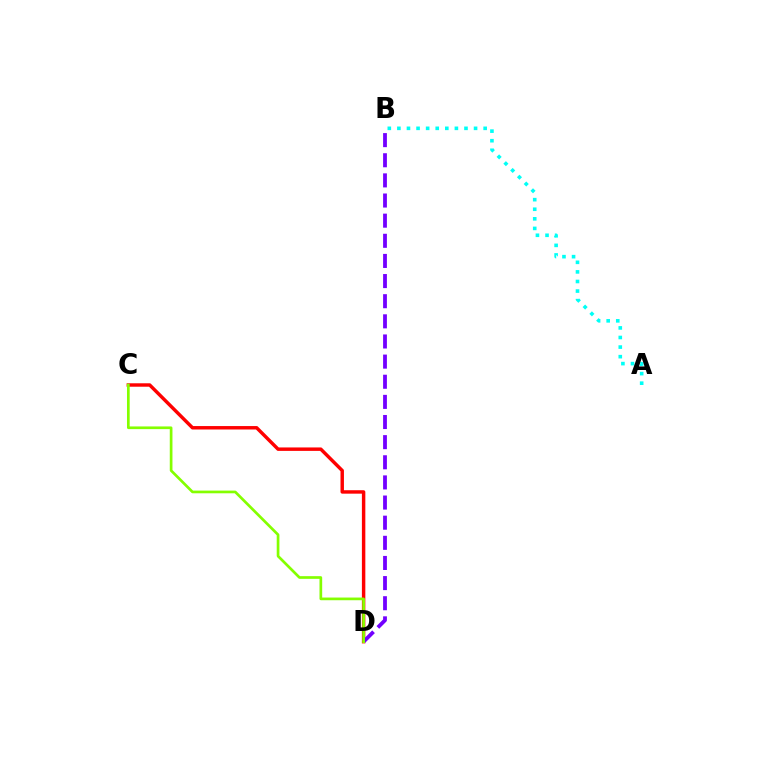{('A', 'B'): [{'color': '#00fff6', 'line_style': 'dotted', 'thickness': 2.6}], ('C', 'D'): [{'color': '#ff0000', 'line_style': 'solid', 'thickness': 2.48}, {'color': '#84ff00', 'line_style': 'solid', 'thickness': 1.94}], ('B', 'D'): [{'color': '#7200ff', 'line_style': 'dashed', 'thickness': 2.74}]}